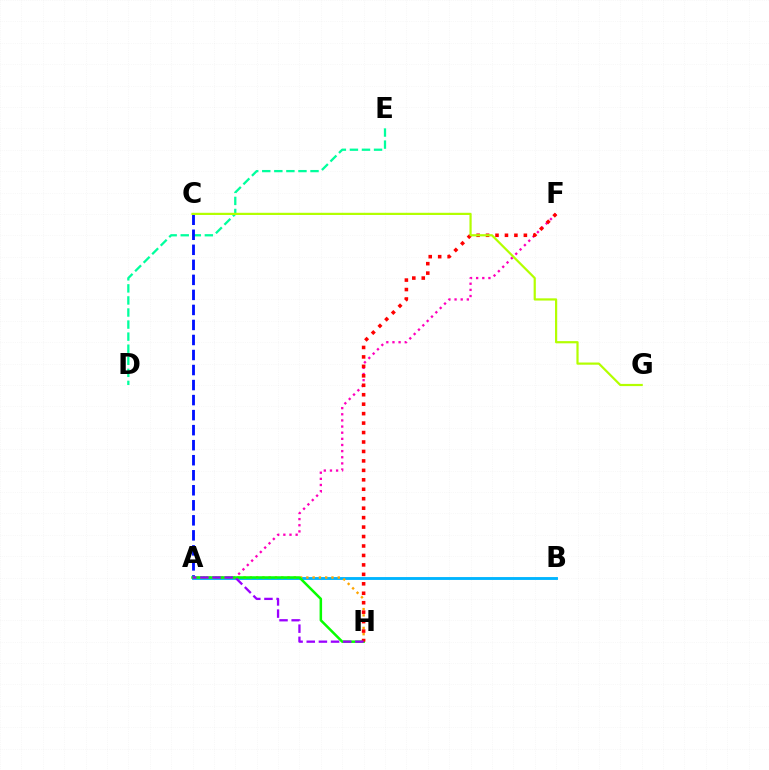{('A', 'B'): [{'color': '#00b5ff', 'line_style': 'solid', 'thickness': 2.06}], ('A', 'H'): [{'color': '#ffa500', 'line_style': 'dotted', 'thickness': 1.71}, {'color': '#08ff00', 'line_style': 'solid', 'thickness': 1.81}, {'color': '#9b00ff', 'line_style': 'dashed', 'thickness': 1.65}], ('A', 'F'): [{'color': '#ff00bd', 'line_style': 'dotted', 'thickness': 1.67}], ('D', 'E'): [{'color': '#00ff9d', 'line_style': 'dashed', 'thickness': 1.64}], ('A', 'C'): [{'color': '#0010ff', 'line_style': 'dashed', 'thickness': 2.04}], ('F', 'H'): [{'color': '#ff0000', 'line_style': 'dotted', 'thickness': 2.57}], ('C', 'G'): [{'color': '#b3ff00', 'line_style': 'solid', 'thickness': 1.59}]}